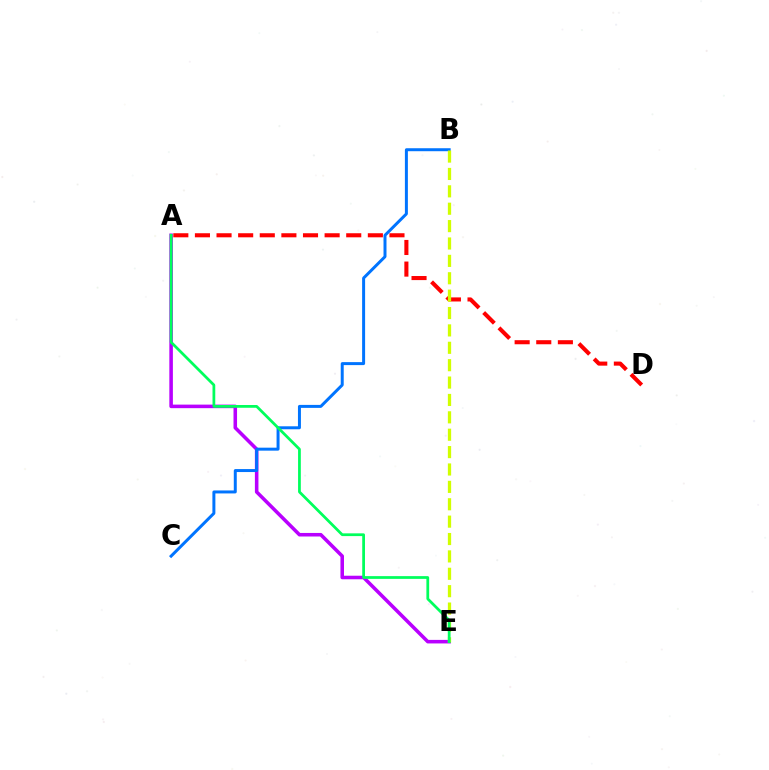{('A', 'E'): [{'color': '#b900ff', 'line_style': 'solid', 'thickness': 2.56}, {'color': '#00ff5c', 'line_style': 'solid', 'thickness': 1.98}], ('A', 'D'): [{'color': '#ff0000', 'line_style': 'dashed', 'thickness': 2.94}], ('B', 'C'): [{'color': '#0074ff', 'line_style': 'solid', 'thickness': 2.15}], ('B', 'E'): [{'color': '#d1ff00', 'line_style': 'dashed', 'thickness': 2.36}]}